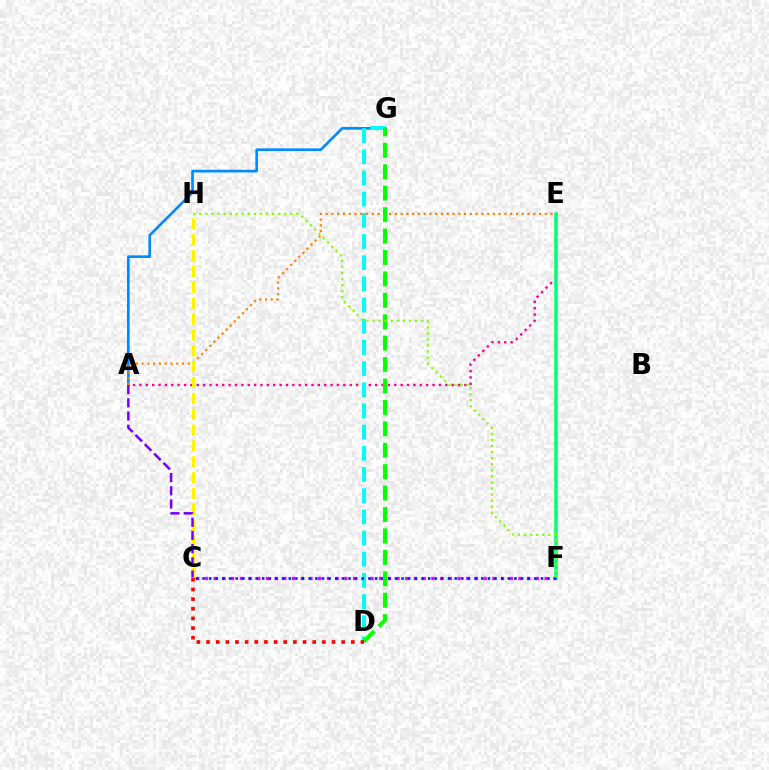{('A', 'G'): [{'color': '#008cff', 'line_style': 'solid', 'thickness': 1.92}], ('A', 'E'): [{'color': '#ff0094', 'line_style': 'dotted', 'thickness': 1.73}, {'color': '#ff7c00', 'line_style': 'dotted', 'thickness': 1.57}], ('C', 'F'): [{'color': '#ee00ff', 'line_style': 'dotted', 'thickness': 2.37}, {'color': '#0010ff', 'line_style': 'dotted', 'thickness': 1.8}], ('D', 'G'): [{'color': '#00fff6', 'line_style': 'dashed', 'thickness': 2.88}, {'color': '#08ff00', 'line_style': 'dashed', 'thickness': 2.91}], ('E', 'F'): [{'color': '#00ff74', 'line_style': 'solid', 'thickness': 2.52}], ('F', 'H'): [{'color': '#84ff00', 'line_style': 'dotted', 'thickness': 1.65}], ('C', 'H'): [{'color': '#fcf500', 'line_style': 'dashed', 'thickness': 2.16}], ('A', 'C'): [{'color': '#7200ff', 'line_style': 'dashed', 'thickness': 1.79}], ('C', 'D'): [{'color': '#ff0000', 'line_style': 'dotted', 'thickness': 2.62}]}